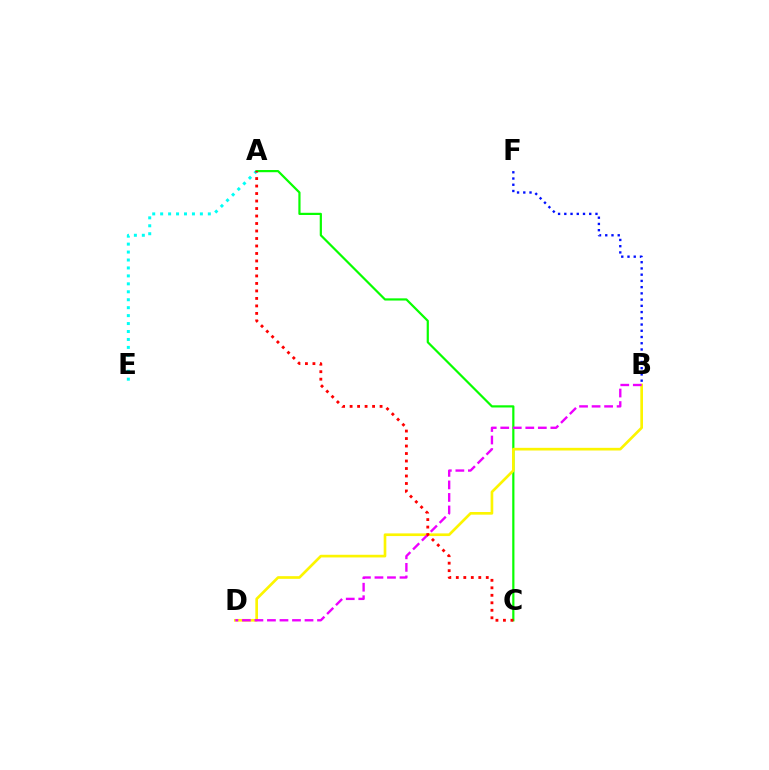{('A', 'E'): [{'color': '#00fff6', 'line_style': 'dotted', 'thickness': 2.16}], ('A', 'C'): [{'color': '#08ff00', 'line_style': 'solid', 'thickness': 1.58}, {'color': '#ff0000', 'line_style': 'dotted', 'thickness': 2.04}], ('B', 'D'): [{'color': '#fcf500', 'line_style': 'solid', 'thickness': 1.92}, {'color': '#ee00ff', 'line_style': 'dashed', 'thickness': 1.7}], ('B', 'F'): [{'color': '#0010ff', 'line_style': 'dotted', 'thickness': 1.69}]}